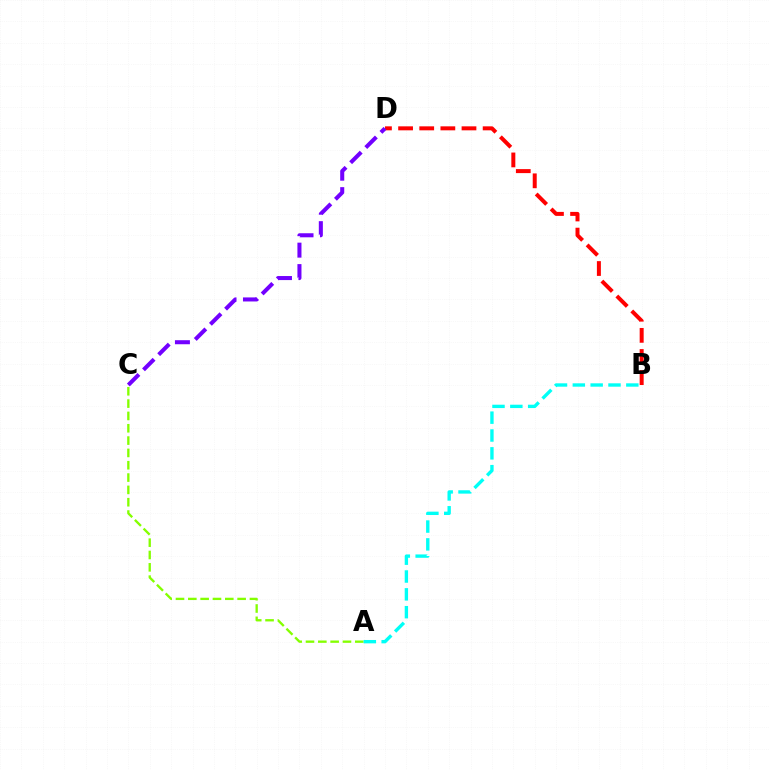{('B', 'D'): [{'color': '#ff0000', 'line_style': 'dashed', 'thickness': 2.87}], ('A', 'C'): [{'color': '#84ff00', 'line_style': 'dashed', 'thickness': 1.67}], ('C', 'D'): [{'color': '#7200ff', 'line_style': 'dashed', 'thickness': 2.91}], ('A', 'B'): [{'color': '#00fff6', 'line_style': 'dashed', 'thickness': 2.42}]}